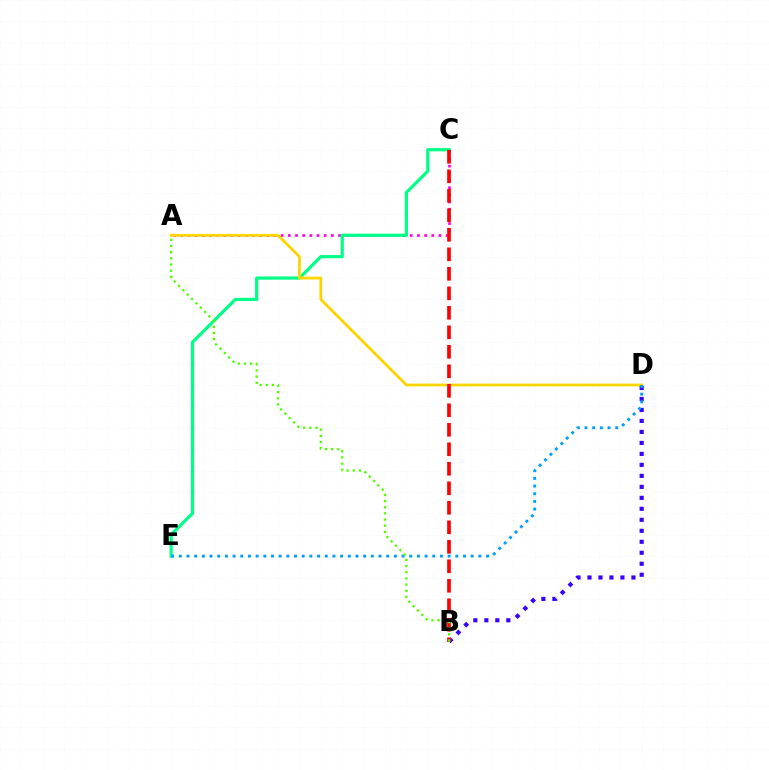{('A', 'C'): [{'color': '#ff00ed', 'line_style': 'dotted', 'thickness': 1.95}], ('C', 'E'): [{'color': '#00ff86', 'line_style': 'solid', 'thickness': 2.29}], ('A', 'D'): [{'color': '#ffd500', 'line_style': 'solid', 'thickness': 2.02}], ('B', 'D'): [{'color': '#3700ff', 'line_style': 'dotted', 'thickness': 2.99}], ('B', 'C'): [{'color': '#ff0000', 'line_style': 'dashed', 'thickness': 2.65}], ('D', 'E'): [{'color': '#009eff', 'line_style': 'dotted', 'thickness': 2.09}], ('A', 'B'): [{'color': '#4fff00', 'line_style': 'dotted', 'thickness': 1.67}]}